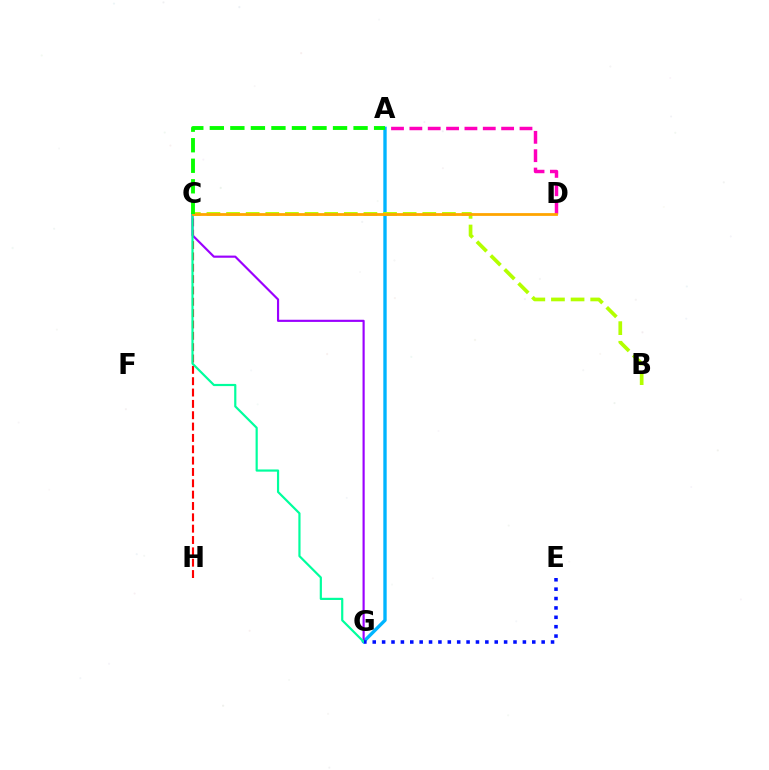{('A', 'G'): [{'color': '#00b5ff', 'line_style': 'solid', 'thickness': 2.42}], ('C', 'H'): [{'color': '#ff0000', 'line_style': 'dashed', 'thickness': 1.54}], ('B', 'C'): [{'color': '#b3ff00', 'line_style': 'dashed', 'thickness': 2.67}], ('A', 'D'): [{'color': '#ff00bd', 'line_style': 'dashed', 'thickness': 2.49}], ('C', 'G'): [{'color': '#9b00ff', 'line_style': 'solid', 'thickness': 1.56}, {'color': '#00ff9d', 'line_style': 'solid', 'thickness': 1.57}], ('E', 'G'): [{'color': '#0010ff', 'line_style': 'dotted', 'thickness': 2.55}], ('C', 'D'): [{'color': '#ffa500', 'line_style': 'solid', 'thickness': 2.01}], ('A', 'C'): [{'color': '#08ff00', 'line_style': 'dashed', 'thickness': 2.79}]}